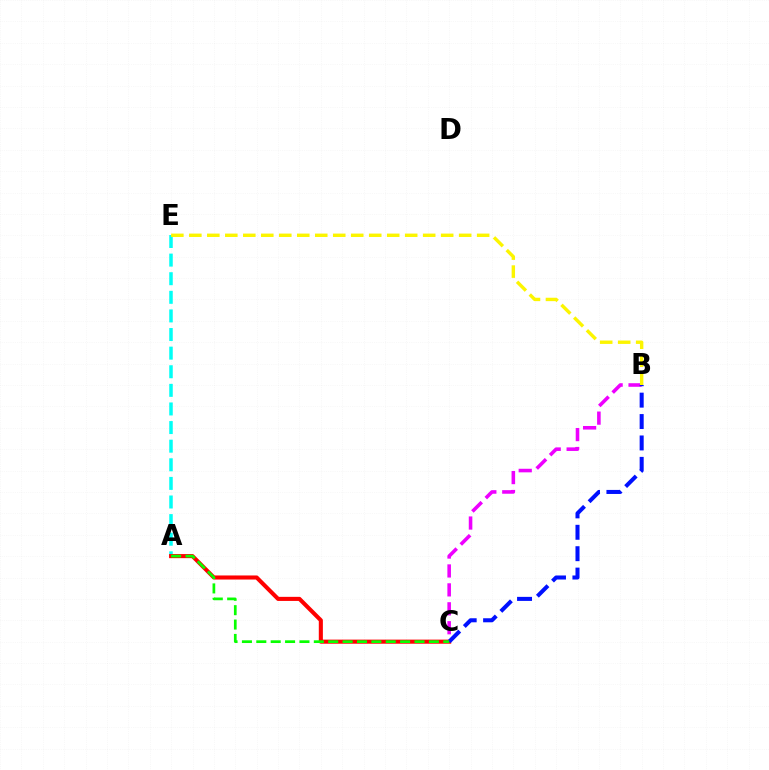{('B', 'C'): [{'color': '#ee00ff', 'line_style': 'dashed', 'thickness': 2.57}, {'color': '#0010ff', 'line_style': 'dashed', 'thickness': 2.91}], ('A', 'E'): [{'color': '#00fff6', 'line_style': 'dashed', 'thickness': 2.53}], ('A', 'C'): [{'color': '#ff0000', 'line_style': 'solid', 'thickness': 2.94}, {'color': '#08ff00', 'line_style': 'dashed', 'thickness': 1.95}], ('B', 'E'): [{'color': '#fcf500', 'line_style': 'dashed', 'thickness': 2.44}]}